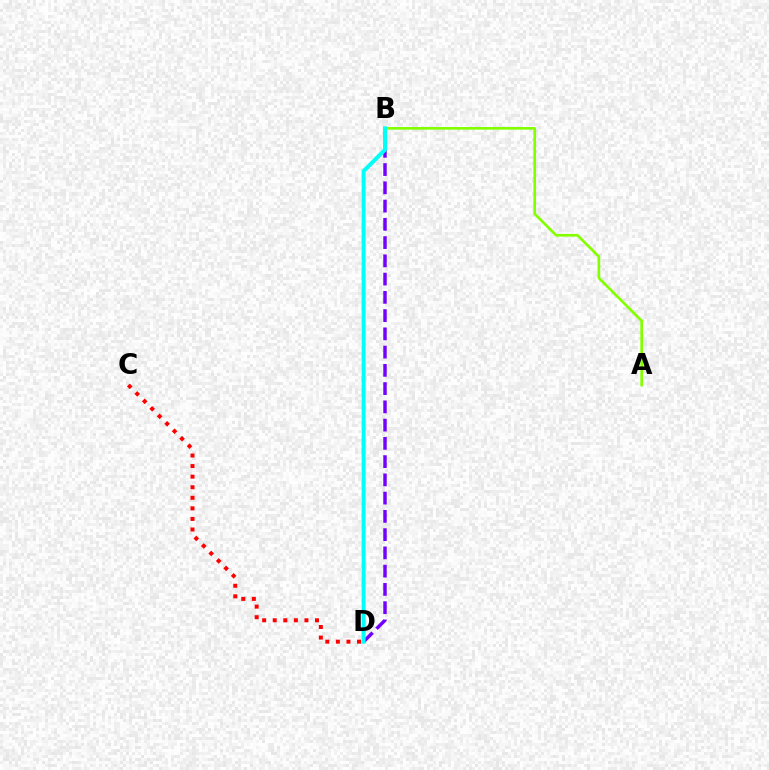{('B', 'D'): [{'color': '#7200ff', 'line_style': 'dashed', 'thickness': 2.48}, {'color': '#00fff6', 'line_style': 'solid', 'thickness': 2.86}], ('C', 'D'): [{'color': '#ff0000', 'line_style': 'dotted', 'thickness': 2.87}], ('A', 'B'): [{'color': '#84ff00', 'line_style': 'solid', 'thickness': 1.92}]}